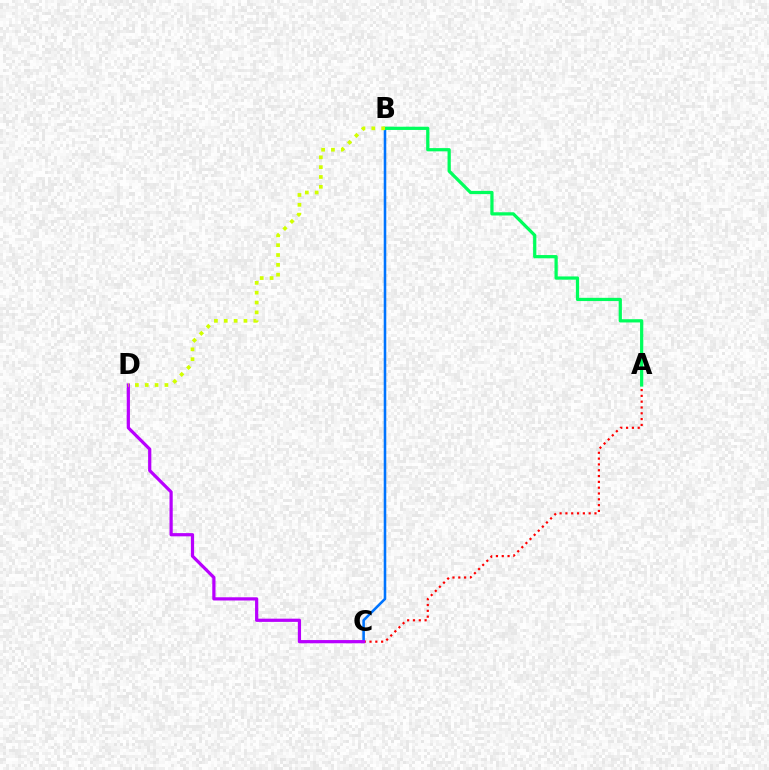{('A', 'C'): [{'color': '#ff0000', 'line_style': 'dotted', 'thickness': 1.58}], ('B', 'C'): [{'color': '#0074ff', 'line_style': 'solid', 'thickness': 1.85}], ('A', 'B'): [{'color': '#00ff5c', 'line_style': 'solid', 'thickness': 2.33}], ('C', 'D'): [{'color': '#b900ff', 'line_style': 'solid', 'thickness': 2.32}], ('B', 'D'): [{'color': '#d1ff00', 'line_style': 'dotted', 'thickness': 2.67}]}